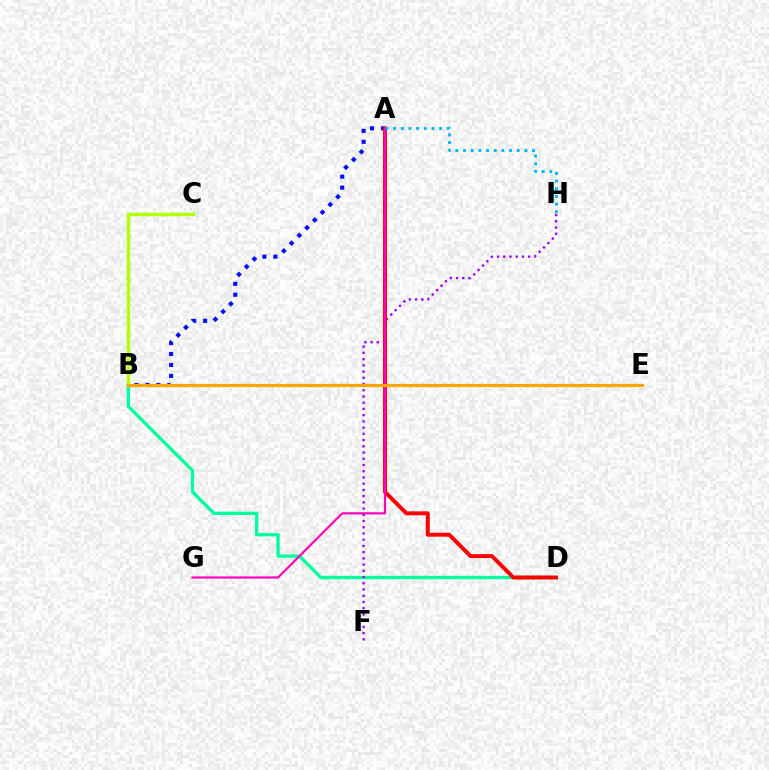{('B', 'D'): [{'color': '#00ff9d', 'line_style': 'solid', 'thickness': 2.39}], ('F', 'H'): [{'color': '#9b00ff', 'line_style': 'dotted', 'thickness': 1.69}], ('A', 'B'): [{'color': '#0010ff', 'line_style': 'dotted', 'thickness': 2.97}], ('A', 'D'): [{'color': '#ff0000', 'line_style': 'solid', 'thickness': 2.84}], ('A', 'G'): [{'color': '#ff00bd', 'line_style': 'solid', 'thickness': 1.55}], ('B', 'E'): [{'color': '#08ff00', 'line_style': 'solid', 'thickness': 2.19}, {'color': '#ffa500', 'line_style': 'solid', 'thickness': 2.27}], ('B', 'C'): [{'color': '#b3ff00', 'line_style': 'solid', 'thickness': 2.49}], ('A', 'H'): [{'color': '#00b5ff', 'line_style': 'dotted', 'thickness': 2.08}]}